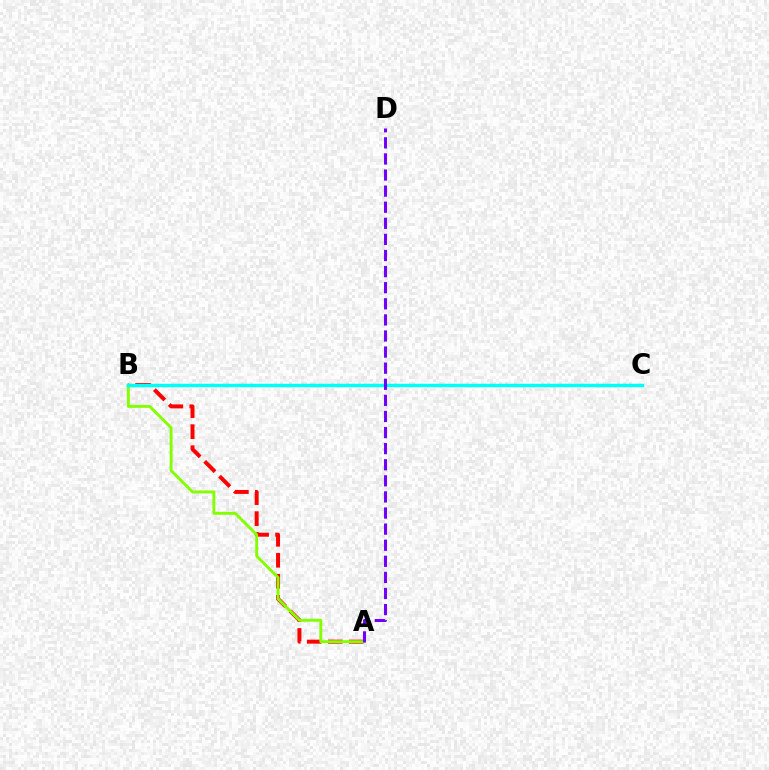{('A', 'B'): [{'color': '#ff0000', 'line_style': 'dashed', 'thickness': 2.85}, {'color': '#84ff00', 'line_style': 'solid', 'thickness': 2.1}], ('B', 'C'): [{'color': '#00fff6', 'line_style': 'solid', 'thickness': 2.49}], ('A', 'D'): [{'color': '#7200ff', 'line_style': 'dashed', 'thickness': 2.19}]}